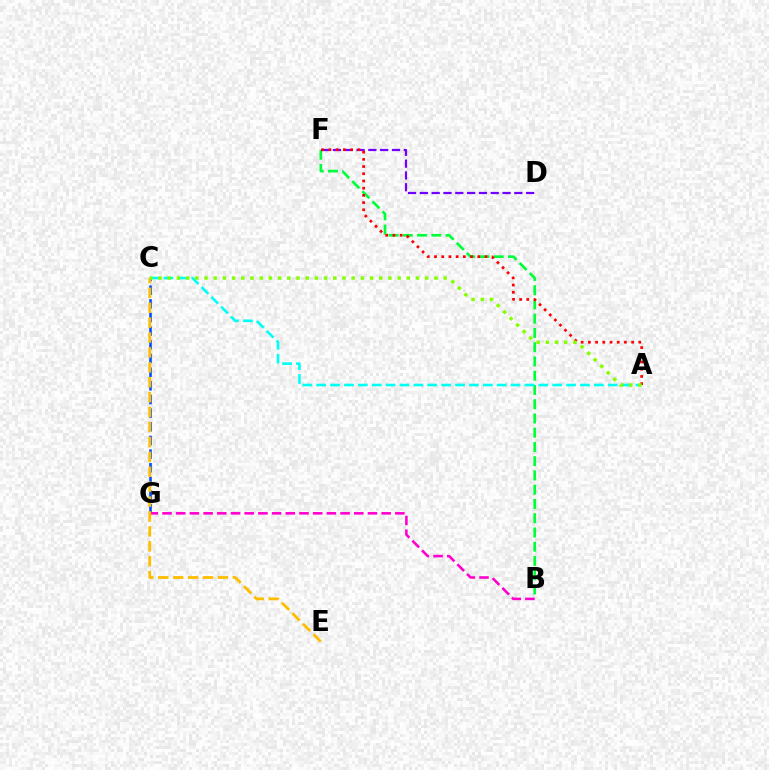{('B', 'F'): [{'color': '#00ff39', 'line_style': 'dashed', 'thickness': 1.94}], ('A', 'C'): [{'color': '#00fff6', 'line_style': 'dashed', 'thickness': 1.89}, {'color': '#84ff00', 'line_style': 'dotted', 'thickness': 2.5}], ('D', 'F'): [{'color': '#7200ff', 'line_style': 'dashed', 'thickness': 1.6}], ('C', 'G'): [{'color': '#004bff', 'line_style': 'dashed', 'thickness': 1.86}], ('A', 'F'): [{'color': '#ff0000', 'line_style': 'dotted', 'thickness': 1.96}], ('B', 'G'): [{'color': '#ff00cf', 'line_style': 'dashed', 'thickness': 1.86}], ('C', 'E'): [{'color': '#ffbd00', 'line_style': 'dashed', 'thickness': 2.03}]}